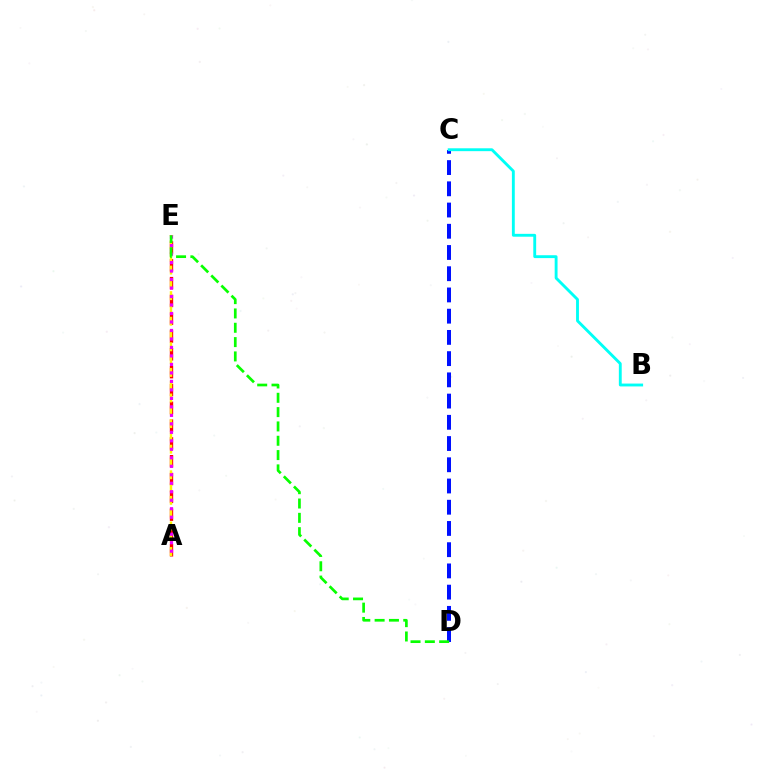{('A', 'E'): [{'color': '#ff0000', 'line_style': 'dashed', 'thickness': 2.42}, {'color': '#fcf500', 'line_style': 'dashed', 'thickness': 1.74}, {'color': '#ee00ff', 'line_style': 'dotted', 'thickness': 2.31}], ('C', 'D'): [{'color': '#0010ff', 'line_style': 'dashed', 'thickness': 2.88}], ('B', 'C'): [{'color': '#00fff6', 'line_style': 'solid', 'thickness': 2.07}], ('D', 'E'): [{'color': '#08ff00', 'line_style': 'dashed', 'thickness': 1.95}]}